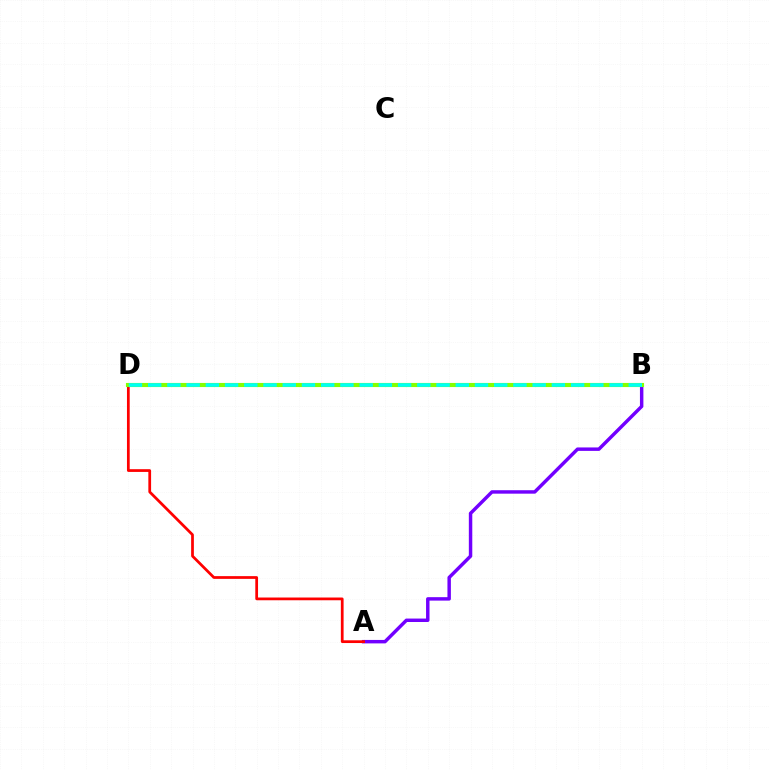{('A', 'B'): [{'color': '#7200ff', 'line_style': 'solid', 'thickness': 2.48}], ('A', 'D'): [{'color': '#ff0000', 'line_style': 'solid', 'thickness': 1.98}], ('B', 'D'): [{'color': '#84ff00', 'line_style': 'solid', 'thickness': 2.96}, {'color': '#00fff6', 'line_style': 'dashed', 'thickness': 2.61}]}